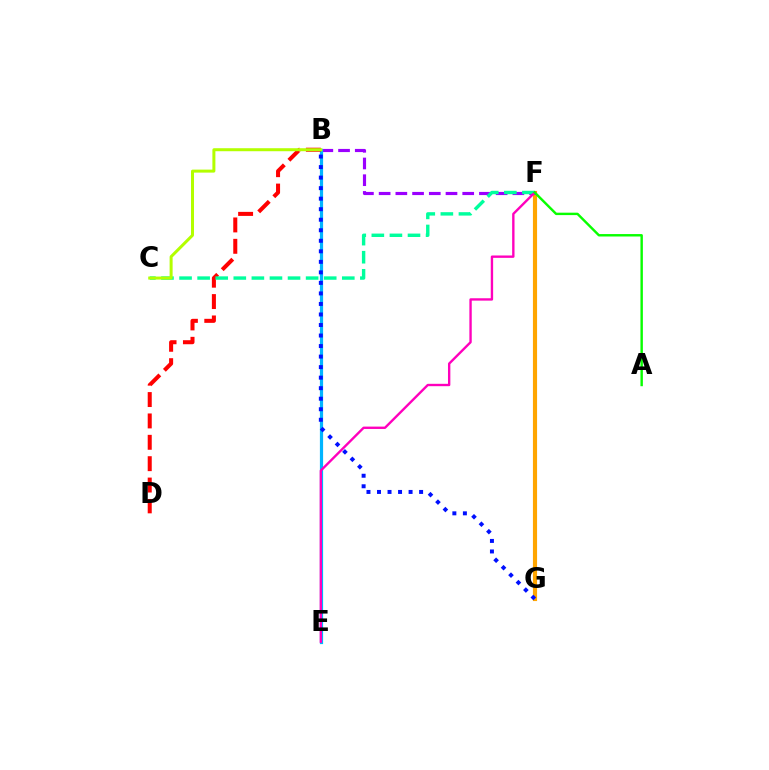{('F', 'G'): [{'color': '#ffa500', 'line_style': 'solid', 'thickness': 2.98}], ('B', 'F'): [{'color': '#9b00ff', 'line_style': 'dashed', 'thickness': 2.27}], ('B', 'E'): [{'color': '#00b5ff', 'line_style': 'solid', 'thickness': 2.31}], ('B', 'G'): [{'color': '#0010ff', 'line_style': 'dotted', 'thickness': 2.86}], ('B', 'D'): [{'color': '#ff0000', 'line_style': 'dashed', 'thickness': 2.9}], ('C', 'F'): [{'color': '#00ff9d', 'line_style': 'dashed', 'thickness': 2.46}], ('E', 'F'): [{'color': '#ff00bd', 'line_style': 'solid', 'thickness': 1.71}], ('B', 'C'): [{'color': '#b3ff00', 'line_style': 'solid', 'thickness': 2.16}], ('A', 'F'): [{'color': '#08ff00', 'line_style': 'solid', 'thickness': 1.74}]}